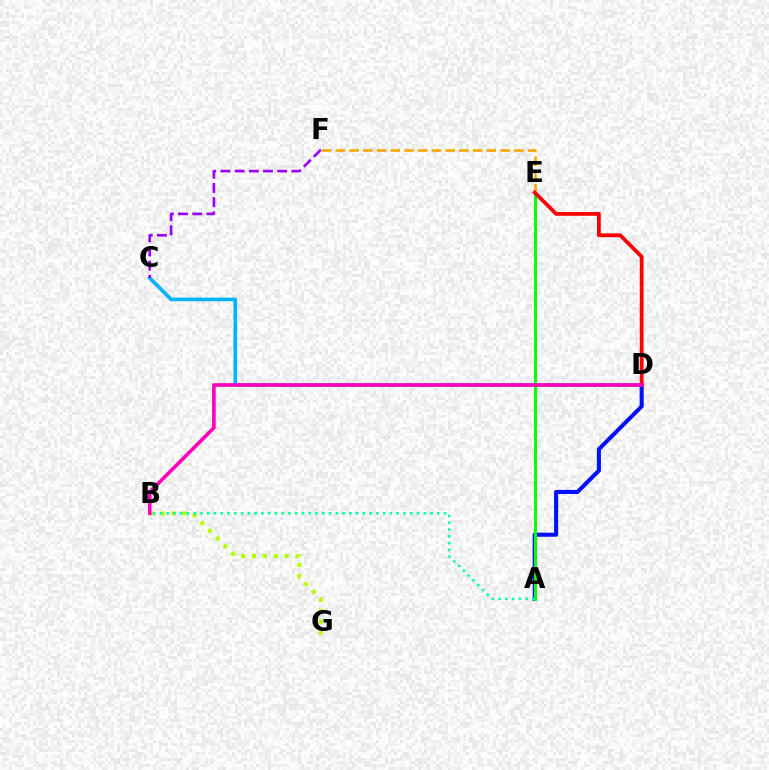{('C', 'D'): [{'color': '#00b5ff', 'line_style': 'solid', 'thickness': 2.63}], ('A', 'D'): [{'color': '#0010ff', 'line_style': 'solid', 'thickness': 2.93}], ('C', 'F'): [{'color': '#9b00ff', 'line_style': 'dashed', 'thickness': 1.93}], ('A', 'E'): [{'color': '#08ff00', 'line_style': 'solid', 'thickness': 2.12}], ('B', 'G'): [{'color': '#b3ff00', 'line_style': 'dotted', 'thickness': 2.96}], ('E', 'F'): [{'color': '#ffa500', 'line_style': 'dashed', 'thickness': 1.86}], ('D', 'E'): [{'color': '#ff0000', 'line_style': 'solid', 'thickness': 2.71}], ('A', 'B'): [{'color': '#00ff9d', 'line_style': 'dotted', 'thickness': 1.84}], ('B', 'D'): [{'color': '#ff00bd', 'line_style': 'solid', 'thickness': 2.61}]}